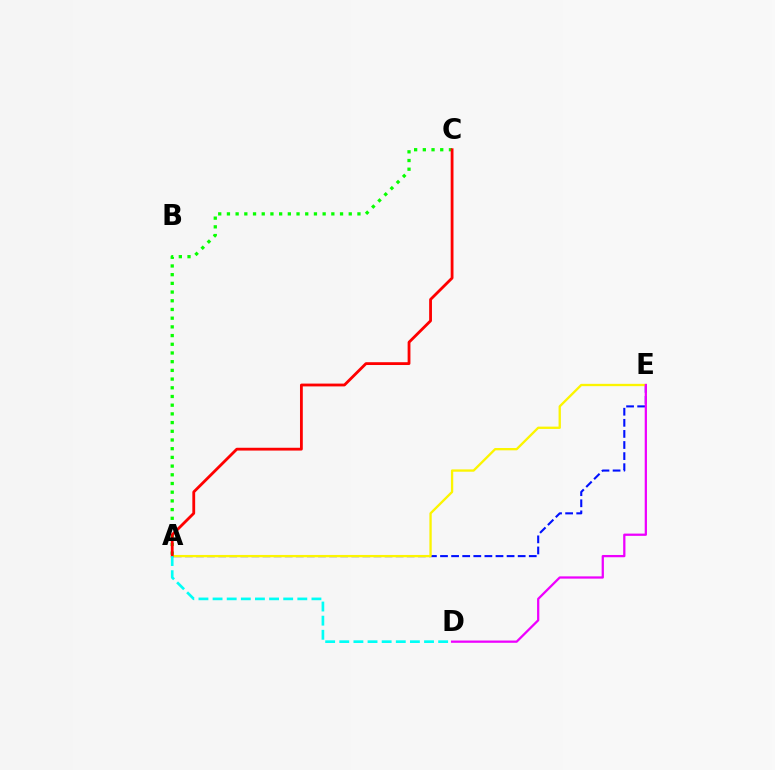{('A', 'E'): [{'color': '#0010ff', 'line_style': 'dashed', 'thickness': 1.51}, {'color': '#fcf500', 'line_style': 'solid', 'thickness': 1.67}], ('A', 'C'): [{'color': '#08ff00', 'line_style': 'dotted', 'thickness': 2.36}, {'color': '#ff0000', 'line_style': 'solid', 'thickness': 2.02}], ('D', 'E'): [{'color': '#ee00ff', 'line_style': 'solid', 'thickness': 1.63}], ('A', 'D'): [{'color': '#00fff6', 'line_style': 'dashed', 'thickness': 1.92}]}